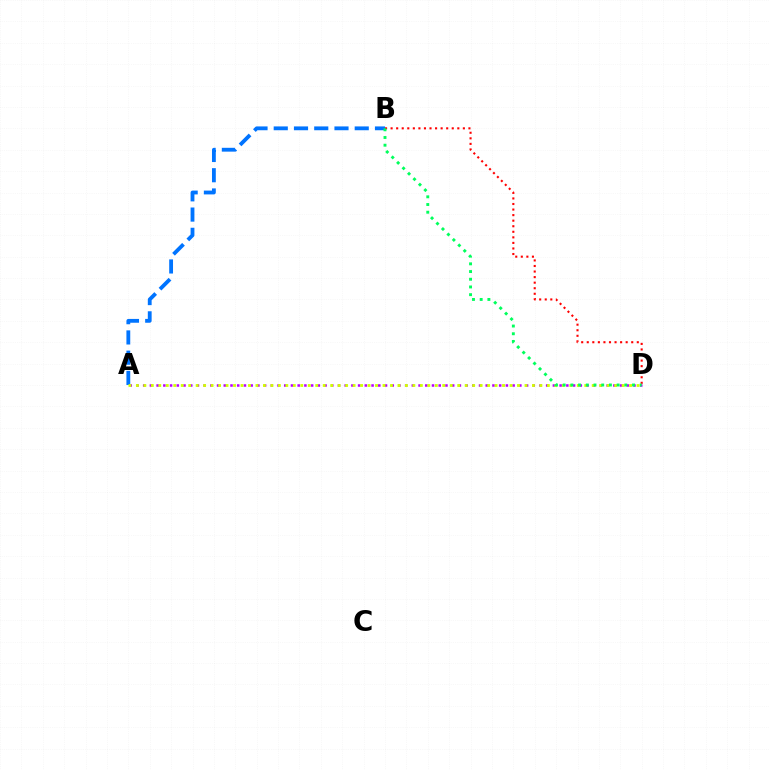{('A', 'D'): [{'color': '#b900ff', 'line_style': 'dotted', 'thickness': 1.82}, {'color': '#d1ff00', 'line_style': 'dotted', 'thickness': 2.03}], ('A', 'B'): [{'color': '#0074ff', 'line_style': 'dashed', 'thickness': 2.75}], ('B', 'D'): [{'color': '#ff0000', 'line_style': 'dotted', 'thickness': 1.51}, {'color': '#00ff5c', 'line_style': 'dotted', 'thickness': 2.09}]}